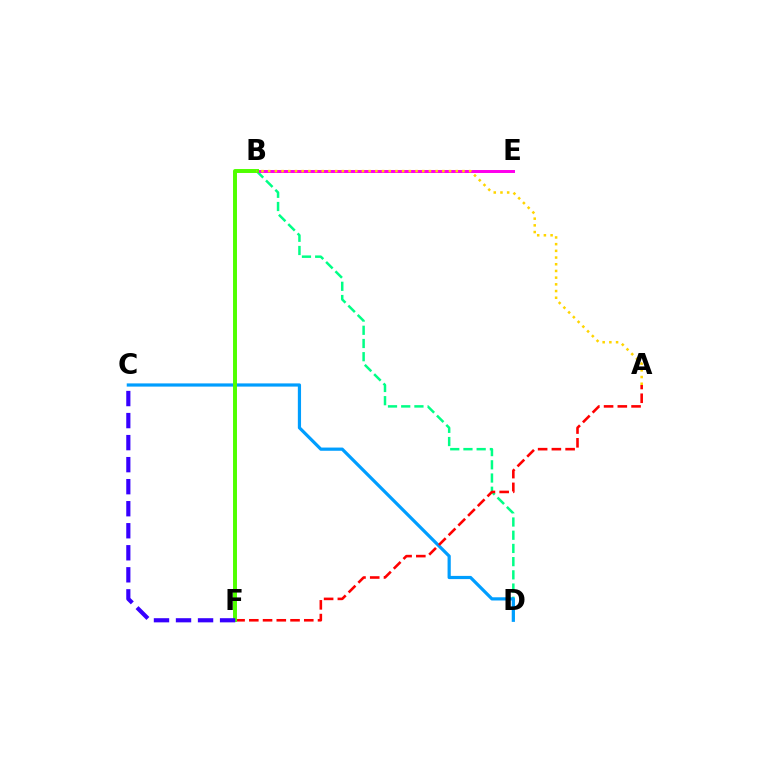{('B', 'D'): [{'color': '#00ff86', 'line_style': 'dashed', 'thickness': 1.79}], ('B', 'E'): [{'color': '#ff00ed', 'line_style': 'solid', 'thickness': 2.14}], ('C', 'D'): [{'color': '#009eff', 'line_style': 'solid', 'thickness': 2.31}], ('A', 'F'): [{'color': '#ff0000', 'line_style': 'dashed', 'thickness': 1.87}], ('B', 'F'): [{'color': '#4fff00', 'line_style': 'solid', 'thickness': 2.84}], ('A', 'B'): [{'color': '#ffd500', 'line_style': 'dotted', 'thickness': 1.82}], ('C', 'F'): [{'color': '#3700ff', 'line_style': 'dashed', 'thickness': 2.99}]}